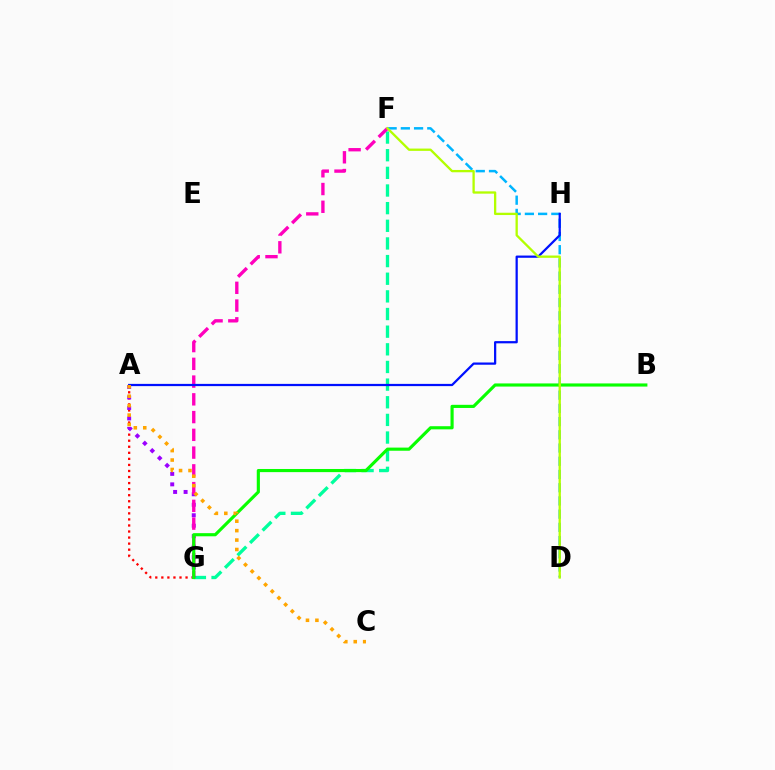{('F', 'G'): [{'color': '#00ff9d', 'line_style': 'dashed', 'thickness': 2.4}, {'color': '#ff00bd', 'line_style': 'dashed', 'thickness': 2.41}], ('A', 'G'): [{'color': '#ff0000', 'line_style': 'dotted', 'thickness': 1.64}, {'color': '#9b00ff', 'line_style': 'dotted', 'thickness': 2.85}], ('D', 'F'): [{'color': '#00b5ff', 'line_style': 'dashed', 'thickness': 1.8}, {'color': '#b3ff00', 'line_style': 'solid', 'thickness': 1.66}], ('A', 'H'): [{'color': '#0010ff', 'line_style': 'solid', 'thickness': 1.61}], ('B', 'G'): [{'color': '#08ff00', 'line_style': 'solid', 'thickness': 2.26}], ('A', 'C'): [{'color': '#ffa500', 'line_style': 'dotted', 'thickness': 2.56}]}